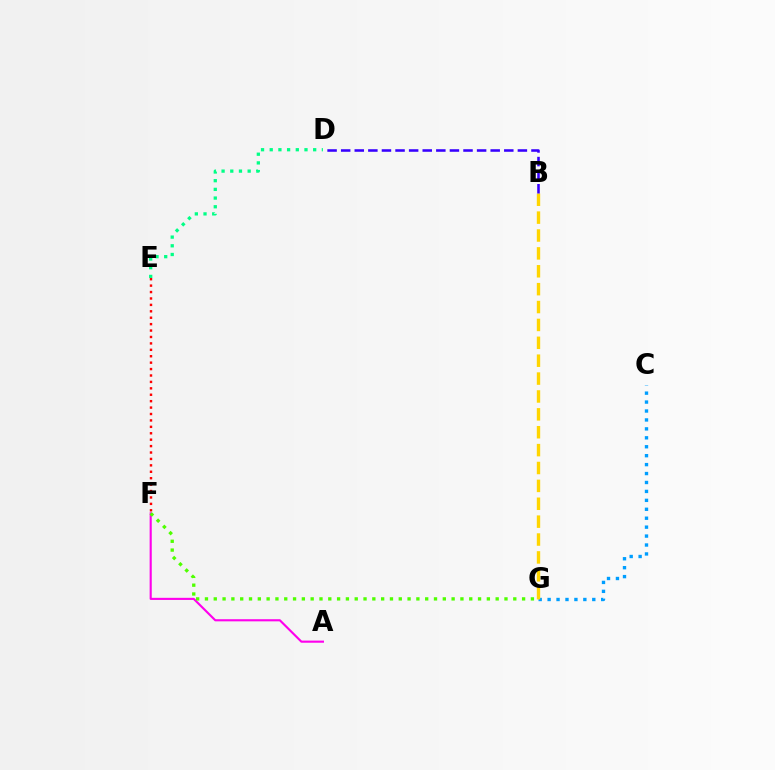{('D', 'E'): [{'color': '#00ff86', 'line_style': 'dotted', 'thickness': 2.36}], ('C', 'G'): [{'color': '#009eff', 'line_style': 'dotted', 'thickness': 2.43}], ('A', 'F'): [{'color': '#ff00ed', 'line_style': 'solid', 'thickness': 1.53}], ('B', 'G'): [{'color': '#ffd500', 'line_style': 'dashed', 'thickness': 2.43}], ('E', 'F'): [{'color': '#ff0000', 'line_style': 'dotted', 'thickness': 1.74}], ('B', 'D'): [{'color': '#3700ff', 'line_style': 'dashed', 'thickness': 1.85}], ('F', 'G'): [{'color': '#4fff00', 'line_style': 'dotted', 'thickness': 2.39}]}